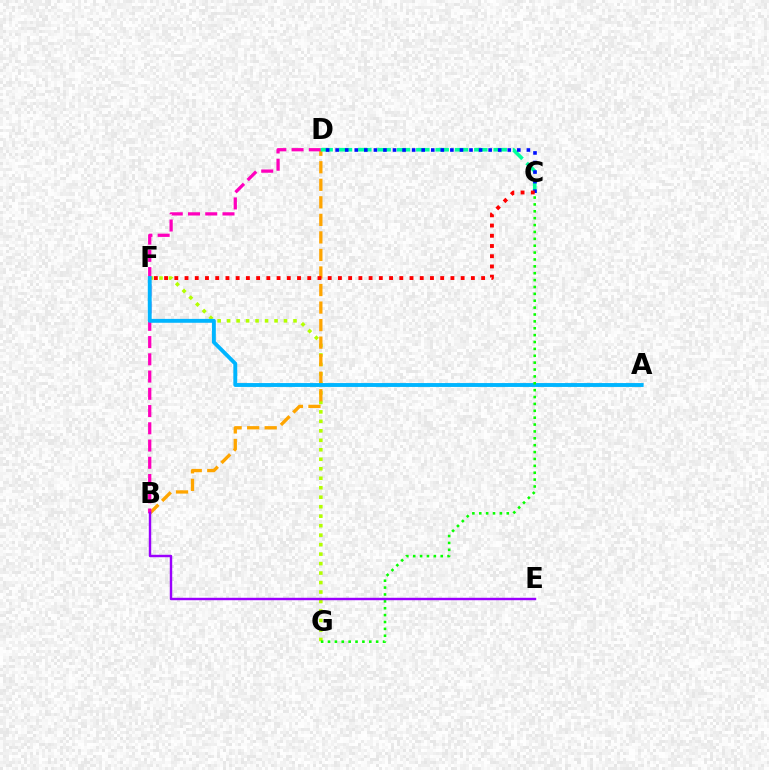{('F', 'G'): [{'color': '#b3ff00', 'line_style': 'dotted', 'thickness': 2.58}], ('B', 'D'): [{'color': '#ffa500', 'line_style': 'dashed', 'thickness': 2.38}, {'color': '#ff00bd', 'line_style': 'dashed', 'thickness': 2.34}], ('C', 'D'): [{'color': '#00ff9d', 'line_style': 'dashed', 'thickness': 2.63}, {'color': '#0010ff', 'line_style': 'dotted', 'thickness': 2.6}], ('A', 'F'): [{'color': '#00b5ff', 'line_style': 'solid', 'thickness': 2.79}], ('C', 'G'): [{'color': '#08ff00', 'line_style': 'dotted', 'thickness': 1.87}], ('B', 'E'): [{'color': '#9b00ff', 'line_style': 'solid', 'thickness': 1.75}], ('C', 'F'): [{'color': '#ff0000', 'line_style': 'dotted', 'thickness': 2.78}]}